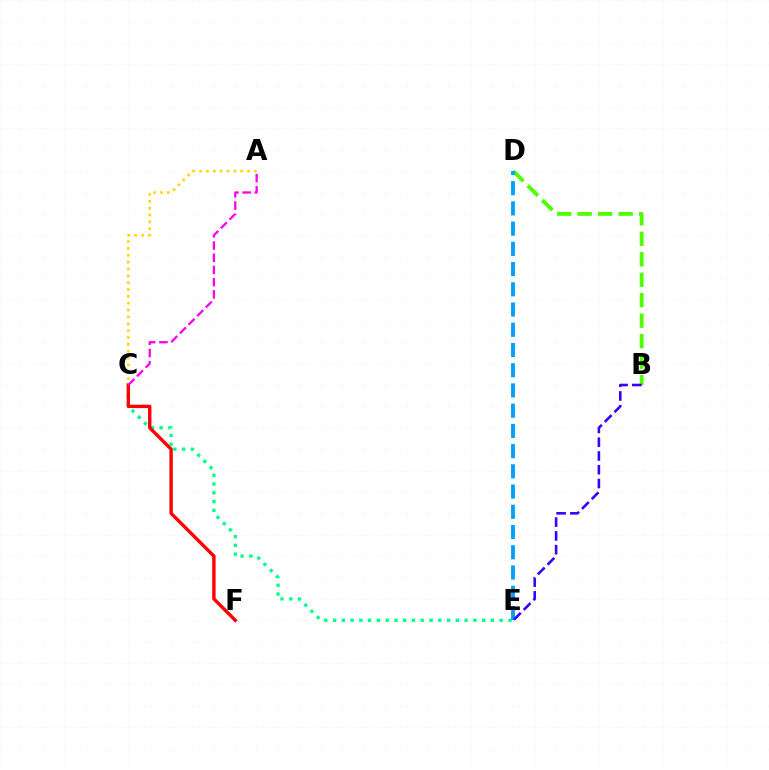{('C', 'E'): [{'color': '#00ff86', 'line_style': 'dotted', 'thickness': 2.38}], ('B', 'D'): [{'color': '#4fff00', 'line_style': 'dashed', 'thickness': 2.78}], ('A', 'C'): [{'color': '#ffd500', 'line_style': 'dotted', 'thickness': 1.86}, {'color': '#ff00ed', 'line_style': 'dashed', 'thickness': 1.66}], ('C', 'F'): [{'color': '#ff0000', 'line_style': 'solid', 'thickness': 2.44}], ('D', 'E'): [{'color': '#009eff', 'line_style': 'dashed', 'thickness': 2.75}], ('B', 'E'): [{'color': '#3700ff', 'line_style': 'dashed', 'thickness': 1.87}]}